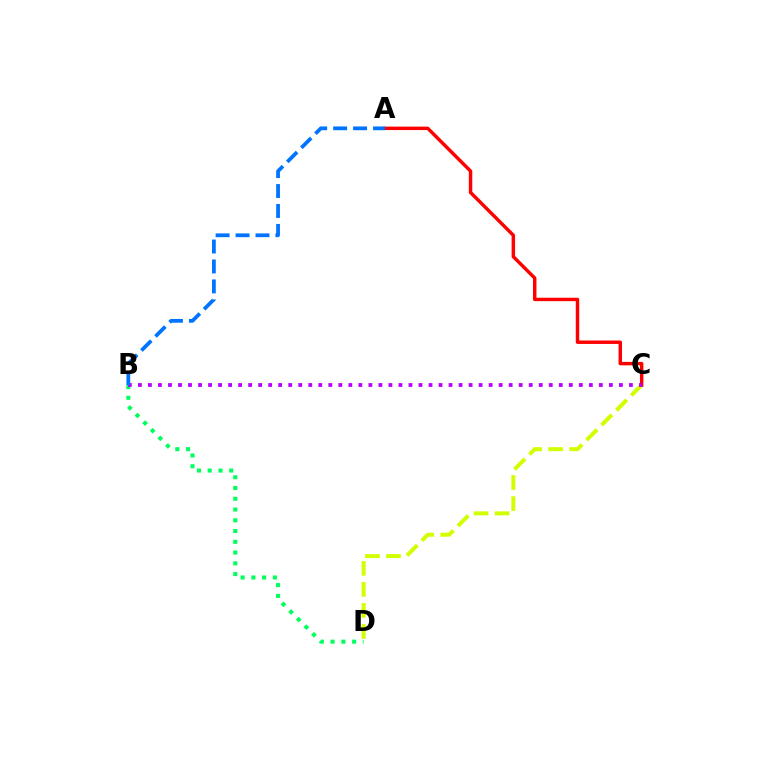{('C', 'D'): [{'color': '#d1ff00', 'line_style': 'dashed', 'thickness': 2.86}], ('B', 'D'): [{'color': '#00ff5c', 'line_style': 'dotted', 'thickness': 2.92}], ('A', 'C'): [{'color': '#ff0000', 'line_style': 'solid', 'thickness': 2.47}], ('B', 'C'): [{'color': '#b900ff', 'line_style': 'dotted', 'thickness': 2.72}], ('A', 'B'): [{'color': '#0074ff', 'line_style': 'dashed', 'thickness': 2.71}]}